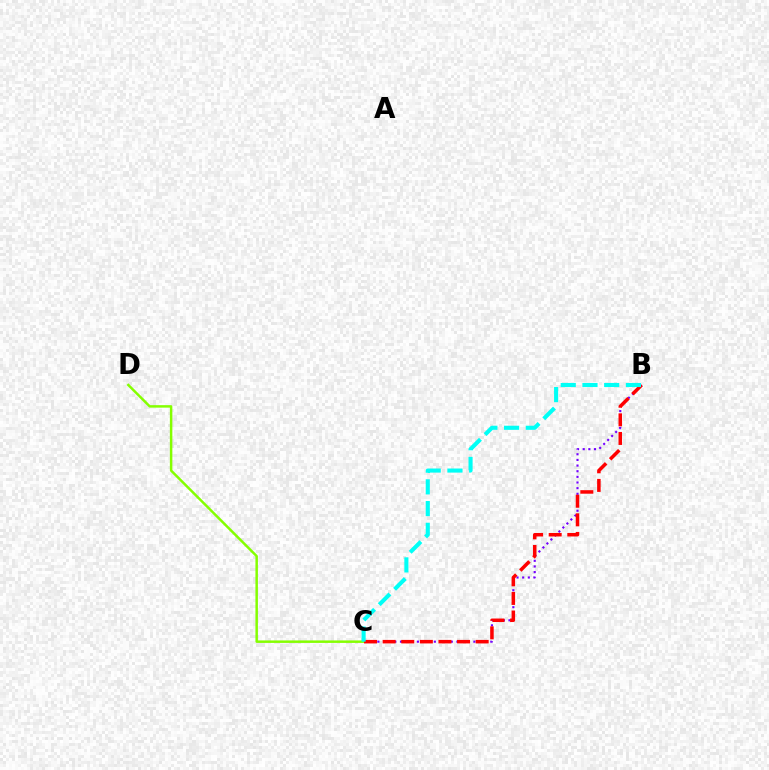{('C', 'D'): [{'color': '#84ff00', 'line_style': 'solid', 'thickness': 1.79}], ('B', 'C'): [{'color': '#7200ff', 'line_style': 'dotted', 'thickness': 1.53}, {'color': '#ff0000', 'line_style': 'dashed', 'thickness': 2.53}, {'color': '#00fff6', 'line_style': 'dashed', 'thickness': 2.95}]}